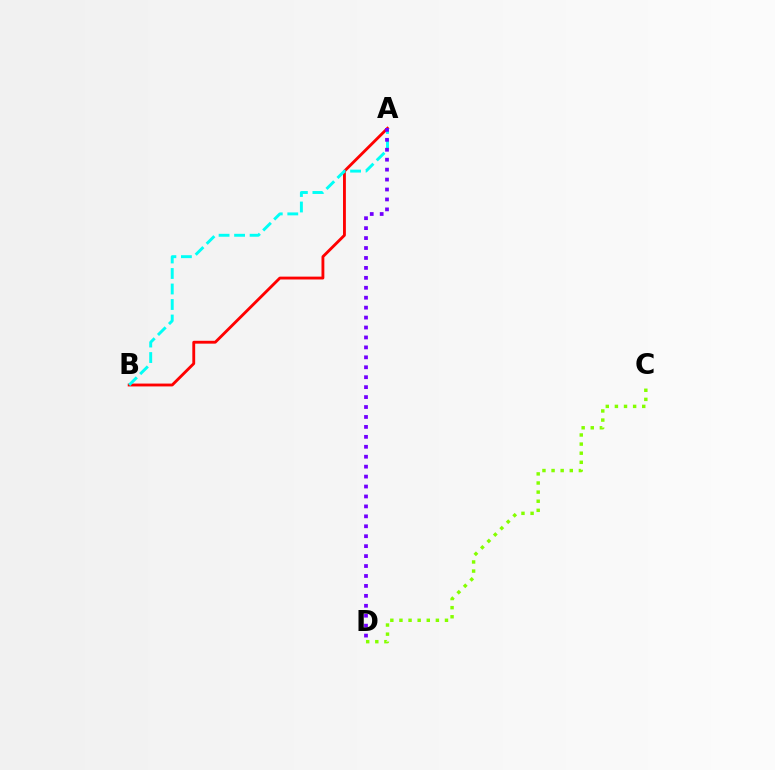{('A', 'B'): [{'color': '#ff0000', 'line_style': 'solid', 'thickness': 2.05}, {'color': '#00fff6', 'line_style': 'dashed', 'thickness': 2.11}], ('A', 'D'): [{'color': '#7200ff', 'line_style': 'dotted', 'thickness': 2.7}], ('C', 'D'): [{'color': '#84ff00', 'line_style': 'dotted', 'thickness': 2.47}]}